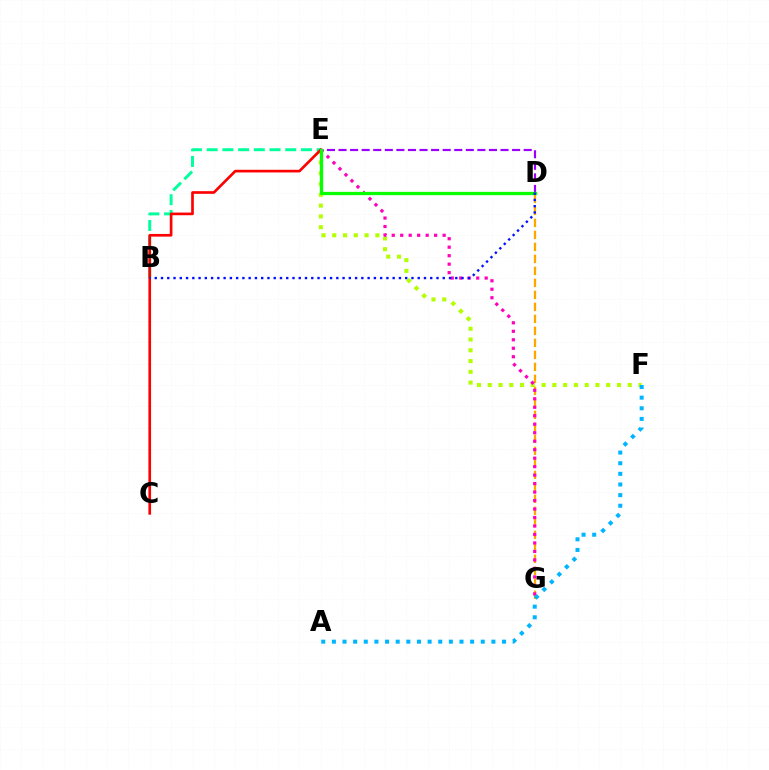{('E', 'F'): [{'color': '#b3ff00', 'line_style': 'dotted', 'thickness': 2.93}], ('D', 'G'): [{'color': '#ffa500', 'line_style': 'dashed', 'thickness': 1.63}], ('B', 'E'): [{'color': '#00ff9d', 'line_style': 'dashed', 'thickness': 2.13}], ('E', 'G'): [{'color': '#ff00bd', 'line_style': 'dotted', 'thickness': 2.3}], ('A', 'F'): [{'color': '#00b5ff', 'line_style': 'dotted', 'thickness': 2.89}], ('C', 'E'): [{'color': '#ff0000', 'line_style': 'solid', 'thickness': 1.92}], ('D', 'E'): [{'color': '#9b00ff', 'line_style': 'dashed', 'thickness': 1.57}, {'color': '#08ff00', 'line_style': 'solid', 'thickness': 2.37}], ('B', 'D'): [{'color': '#0010ff', 'line_style': 'dotted', 'thickness': 1.7}]}